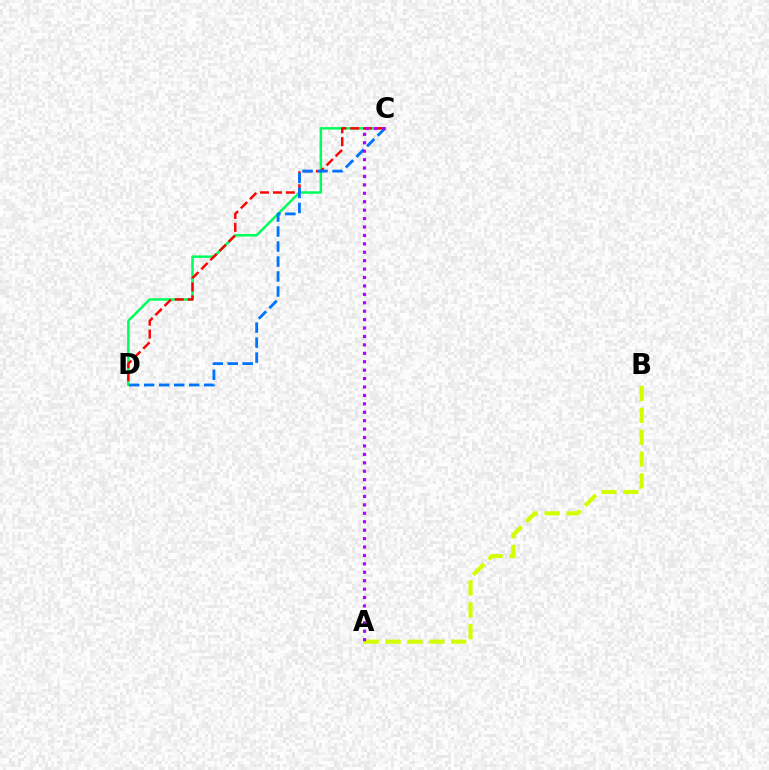{('A', 'B'): [{'color': '#d1ff00', 'line_style': 'dashed', 'thickness': 2.97}], ('C', 'D'): [{'color': '#00ff5c', 'line_style': 'solid', 'thickness': 1.79}, {'color': '#ff0000', 'line_style': 'dashed', 'thickness': 1.75}, {'color': '#0074ff', 'line_style': 'dashed', 'thickness': 2.04}], ('A', 'C'): [{'color': '#b900ff', 'line_style': 'dotted', 'thickness': 2.29}]}